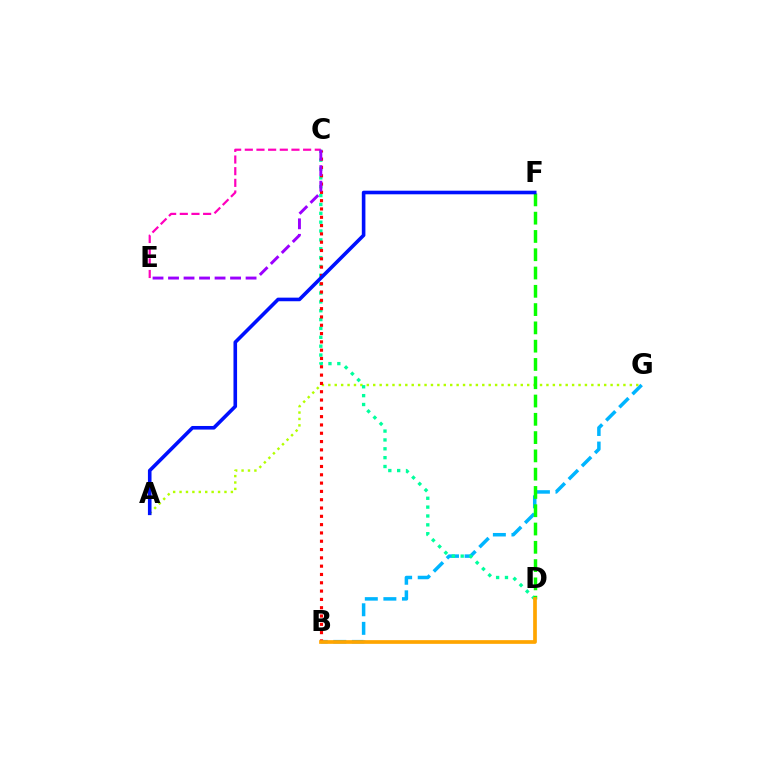{('B', 'G'): [{'color': '#00b5ff', 'line_style': 'dashed', 'thickness': 2.52}], ('A', 'G'): [{'color': '#b3ff00', 'line_style': 'dotted', 'thickness': 1.74}], ('C', 'D'): [{'color': '#00ff9d', 'line_style': 'dotted', 'thickness': 2.41}], ('B', 'C'): [{'color': '#ff0000', 'line_style': 'dotted', 'thickness': 2.26}], ('D', 'F'): [{'color': '#08ff00', 'line_style': 'dashed', 'thickness': 2.48}], ('C', 'E'): [{'color': '#ff00bd', 'line_style': 'dashed', 'thickness': 1.58}, {'color': '#9b00ff', 'line_style': 'dashed', 'thickness': 2.11}], ('B', 'D'): [{'color': '#ffa500', 'line_style': 'solid', 'thickness': 2.66}], ('A', 'F'): [{'color': '#0010ff', 'line_style': 'solid', 'thickness': 2.59}]}